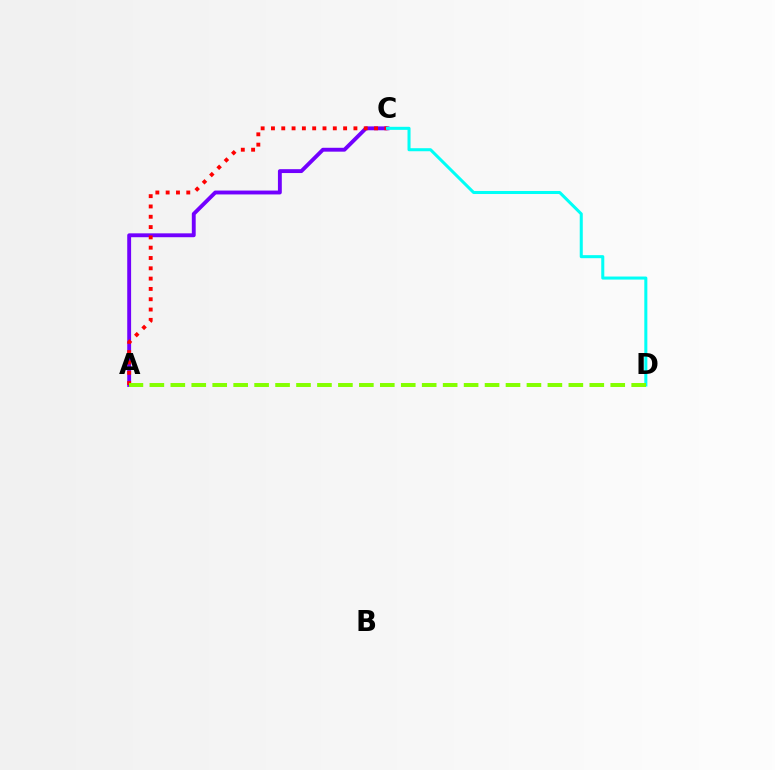{('A', 'C'): [{'color': '#7200ff', 'line_style': 'solid', 'thickness': 2.79}, {'color': '#ff0000', 'line_style': 'dotted', 'thickness': 2.8}], ('C', 'D'): [{'color': '#00fff6', 'line_style': 'solid', 'thickness': 2.19}], ('A', 'D'): [{'color': '#84ff00', 'line_style': 'dashed', 'thickness': 2.85}]}